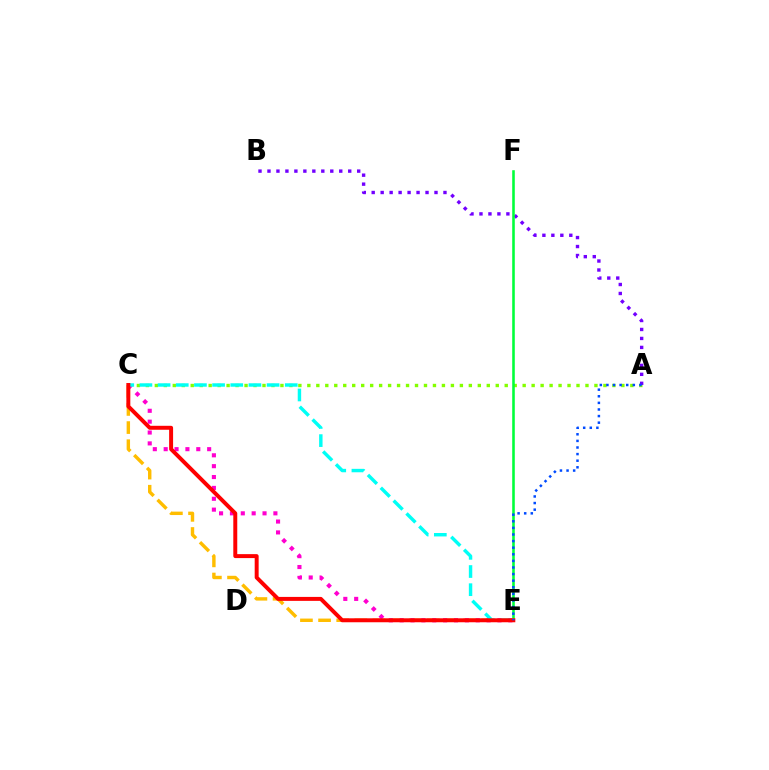{('C', 'E'): [{'color': '#ffbd00', 'line_style': 'dashed', 'thickness': 2.46}, {'color': '#ff00cf', 'line_style': 'dotted', 'thickness': 2.95}, {'color': '#00fff6', 'line_style': 'dashed', 'thickness': 2.47}, {'color': '#ff0000', 'line_style': 'solid', 'thickness': 2.85}], ('A', 'C'): [{'color': '#84ff00', 'line_style': 'dotted', 'thickness': 2.44}], ('A', 'B'): [{'color': '#7200ff', 'line_style': 'dotted', 'thickness': 2.44}], ('E', 'F'): [{'color': '#00ff39', 'line_style': 'solid', 'thickness': 1.86}], ('A', 'E'): [{'color': '#004bff', 'line_style': 'dotted', 'thickness': 1.79}]}